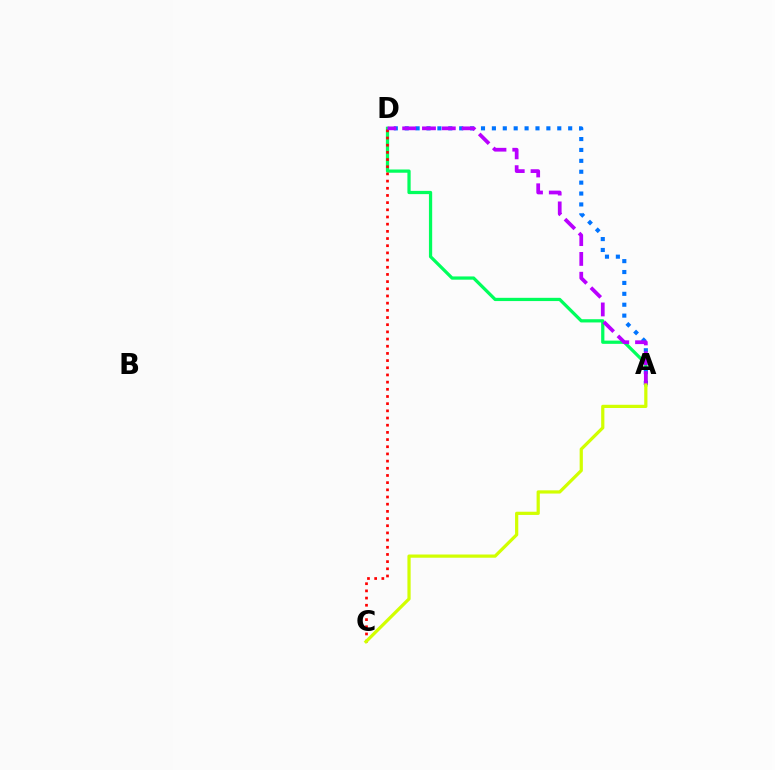{('A', 'D'): [{'color': '#00ff5c', 'line_style': 'solid', 'thickness': 2.33}, {'color': '#0074ff', 'line_style': 'dotted', 'thickness': 2.96}, {'color': '#b900ff', 'line_style': 'dashed', 'thickness': 2.69}], ('C', 'D'): [{'color': '#ff0000', 'line_style': 'dotted', 'thickness': 1.95}], ('A', 'C'): [{'color': '#d1ff00', 'line_style': 'solid', 'thickness': 2.32}]}